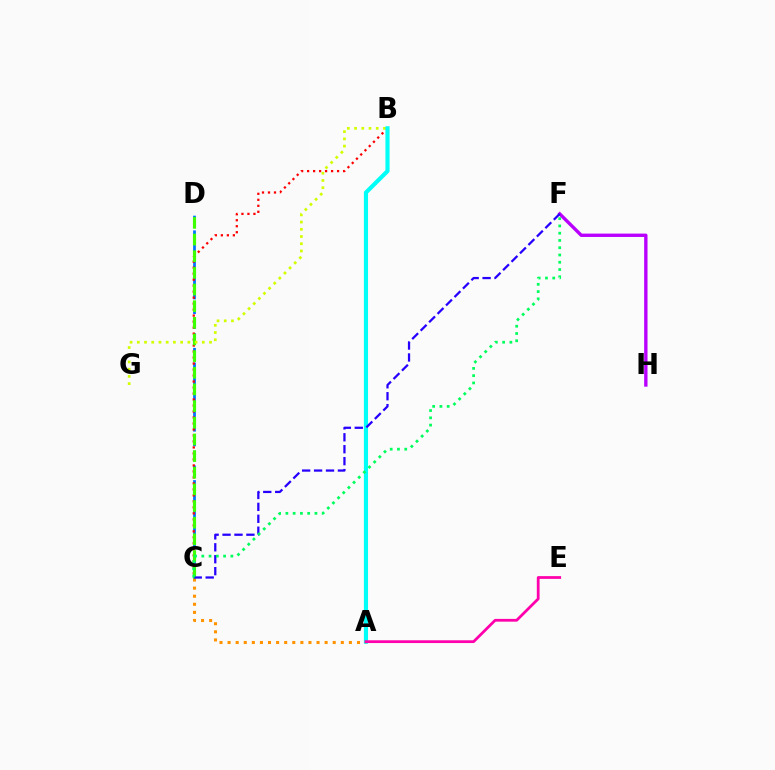{('C', 'D'): [{'color': '#0074ff', 'line_style': 'dashed', 'thickness': 2.0}, {'color': '#3dff00', 'line_style': 'dashed', 'thickness': 2.26}], ('A', 'C'): [{'color': '#ff9400', 'line_style': 'dotted', 'thickness': 2.2}], ('B', 'C'): [{'color': '#ff0000', 'line_style': 'dotted', 'thickness': 1.63}], ('B', 'G'): [{'color': '#d1ff00', 'line_style': 'dotted', 'thickness': 1.96}], ('A', 'B'): [{'color': '#00fff6', 'line_style': 'solid', 'thickness': 2.98}], ('F', 'H'): [{'color': '#b900ff', 'line_style': 'solid', 'thickness': 2.42}], ('C', 'F'): [{'color': '#2500ff', 'line_style': 'dashed', 'thickness': 1.62}, {'color': '#00ff5c', 'line_style': 'dotted', 'thickness': 1.97}], ('A', 'E'): [{'color': '#ff00ac', 'line_style': 'solid', 'thickness': 1.99}]}